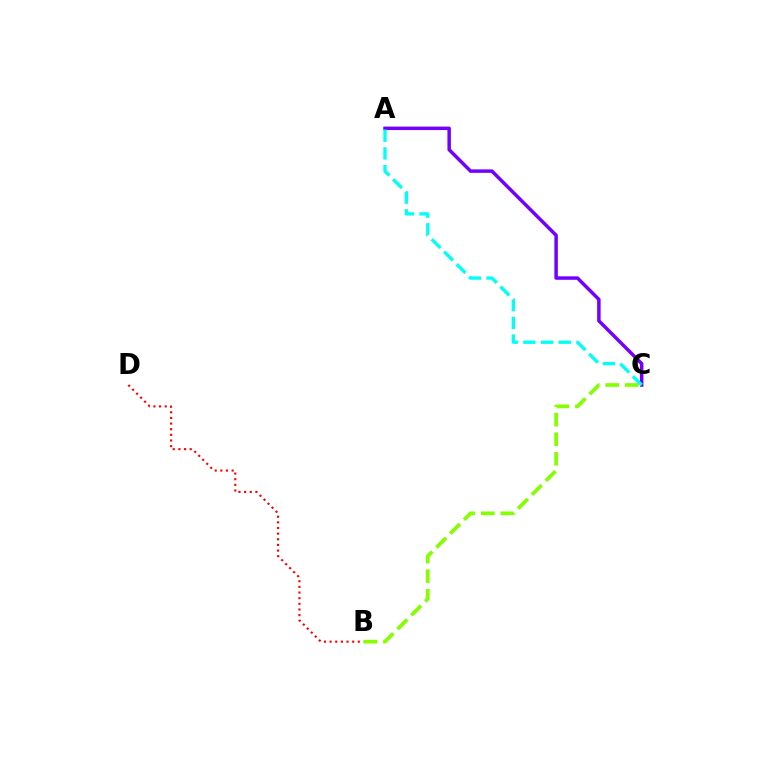{('A', 'C'): [{'color': '#7200ff', 'line_style': 'solid', 'thickness': 2.5}, {'color': '#00fff6', 'line_style': 'dashed', 'thickness': 2.4}], ('B', 'C'): [{'color': '#84ff00', 'line_style': 'dashed', 'thickness': 2.66}], ('B', 'D'): [{'color': '#ff0000', 'line_style': 'dotted', 'thickness': 1.53}]}